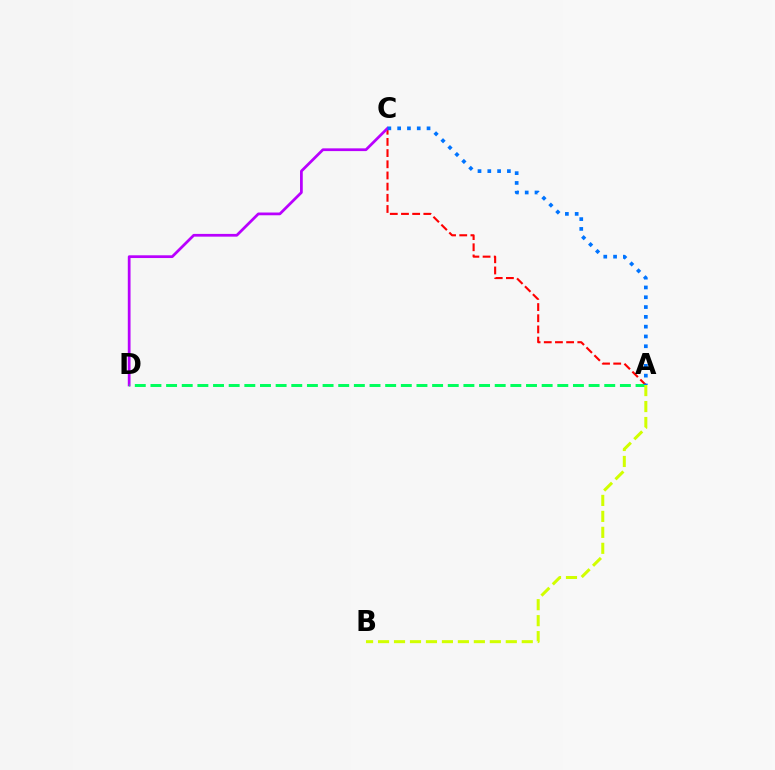{('A', 'C'): [{'color': '#ff0000', 'line_style': 'dashed', 'thickness': 1.52}, {'color': '#0074ff', 'line_style': 'dotted', 'thickness': 2.66}], ('C', 'D'): [{'color': '#b900ff', 'line_style': 'solid', 'thickness': 1.97}], ('A', 'D'): [{'color': '#00ff5c', 'line_style': 'dashed', 'thickness': 2.13}], ('A', 'B'): [{'color': '#d1ff00', 'line_style': 'dashed', 'thickness': 2.17}]}